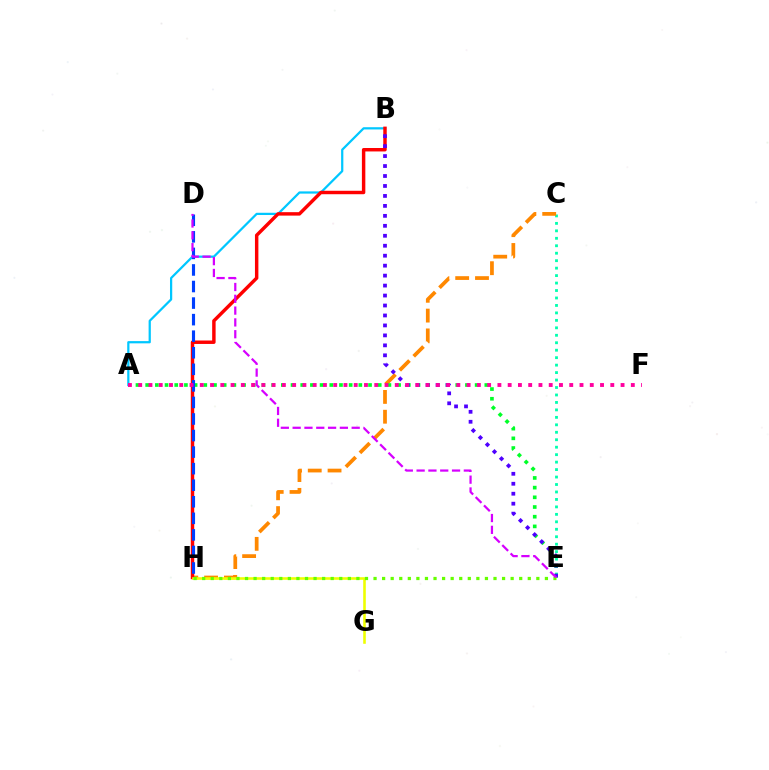{('C', 'E'): [{'color': '#00ffaf', 'line_style': 'dotted', 'thickness': 2.03}], ('A', 'B'): [{'color': '#00c7ff', 'line_style': 'solid', 'thickness': 1.61}], ('C', 'H'): [{'color': '#ff8800', 'line_style': 'dashed', 'thickness': 2.69}], ('B', 'H'): [{'color': '#ff0000', 'line_style': 'solid', 'thickness': 2.48}], ('G', 'H'): [{'color': '#eeff00', 'line_style': 'solid', 'thickness': 1.87}], ('A', 'E'): [{'color': '#00ff27', 'line_style': 'dotted', 'thickness': 2.63}], ('B', 'E'): [{'color': '#4f00ff', 'line_style': 'dotted', 'thickness': 2.71}], ('E', 'H'): [{'color': '#66ff00', 'line_style': 'dotted', 'thickness': 2.33}], ('D', 'H'): [{'color': '#003fff', 'line_style': 'dashed', 'thickness': 2.25}], ('D', 'E'): [{'color': '#d600ff', 'line_style': 'dashed', 'thickness': 1.6}], ('A', 'F'): [{'color': '#ff00a0', 'line_style': 'dotted', 'thickness': 2.79}]}